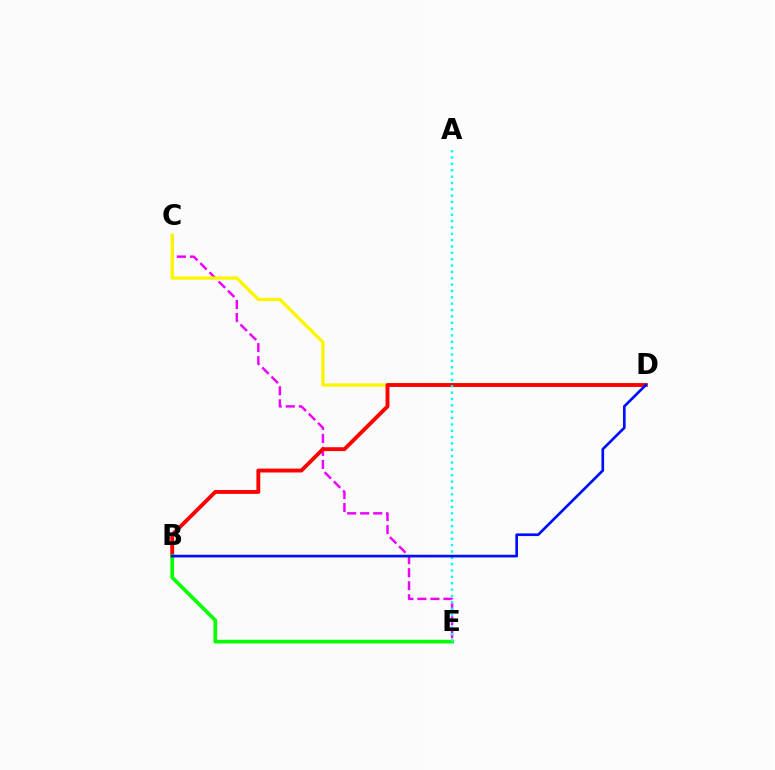{('C', 'E'): [{'color': '#ee00ff', 'line_style': 'dashed', 'thickness': 1.77}], ('C', 'D'): [{'color': '#fcf500', 'line_style': 'solid', 'thickness': 2.38}], ('B', 'D'): [{'color': '#ff0000', 'line_style': 'solid', 'thickness': 2.79}, {'color': '#0010ff', 'line_style': 'solid', 'thickness': 1.92}], ('B', 'E'): [{'color': '#08ff00', 'line_style': 'solid', 'thickness': 2.66}], ('A', 'E'): [{'color': '#00fff6', 'line_style': 'dotted', 'thickness': 1.73}]}